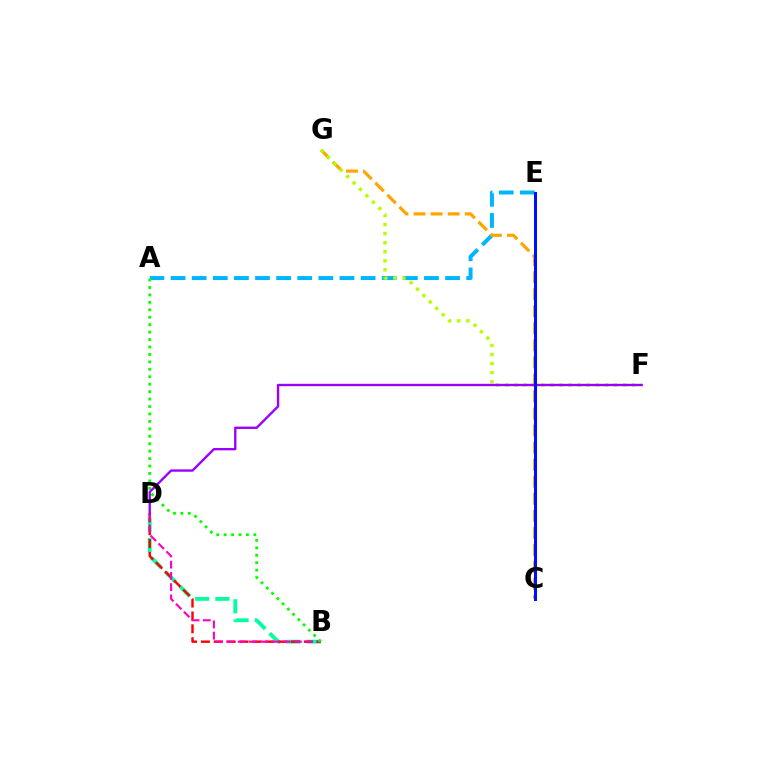{('A', 'E'): [{'color': '#00b5ff', 'line_style': 'dashed', 'thickness': 2.87}], ('B', 'D'): [{'color': '#00ff9d', 'line_style': 'dashed', 'thickness': 2.75}, {'color': '#ff0000', 'line_style': 'dashed', 'thickness': 1.75}, {'color': '#ff00bd', 'line_style': 'dashed', 'thickness': 1.53}], ('C', 'G'): [{'color': '#ffa500', 'line_style': 'dashed', 'thickness': 2.32}], ('F', 'G'): [{'color': '#b3ff00', 'line_style': 'dotted', 'thickness': 2.46}], ('A', 'B'): [{'color': '#08ff00', 'line_style': 'dotted', 'thickness': 2.02}], ('D', 'F'): [{'color': '#9b00ff', 'line_style': 'solid', 'thickness': 1.7}], ('C', 'E'): [{'color': '#0010ff', 'line_style': 'solid', 'thickness': 2.19}]}